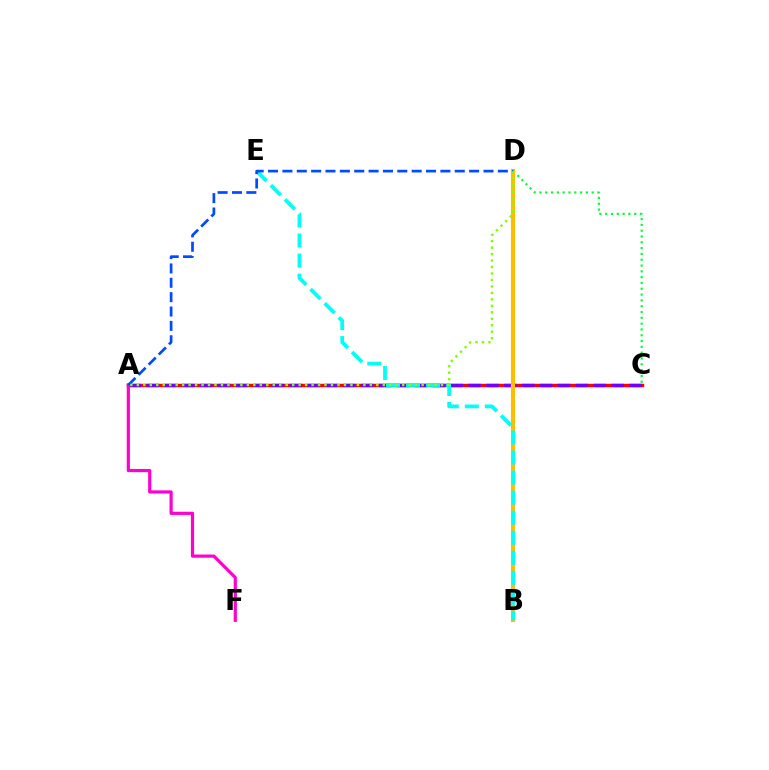{('C', 'D'): [{'color': '#00ff39', 'line_style': 'dotted', 'thickness': 1.58}], ('A', 'C'): [{'color': '#ff0000', 'line_style': 'solid', 'thickness': 2.47}, {'color': '#7200ff', 'line_style': 'dashed', 'thickness': 2.43}], ('B', 'D'): [{'color': '#ffbd00', 'line_style': 'solid', 'thickness': 2.99}], ('B', 'E'): [{'color': '#00fff6', 'line_style': 'dashed', 'thickness': 2.72}], ('A', 'F'): [{'color': '#ff00cf', 'line_style': 'solid', 'thickness': 2.29}], ('A', 'D'): [{'color': '#004bff', 'line_style': 'dashed', 'thickness': 1.95}, {'color': '#84ff00', 'line_style': 'dotted', 'thickness': 1.76}]}